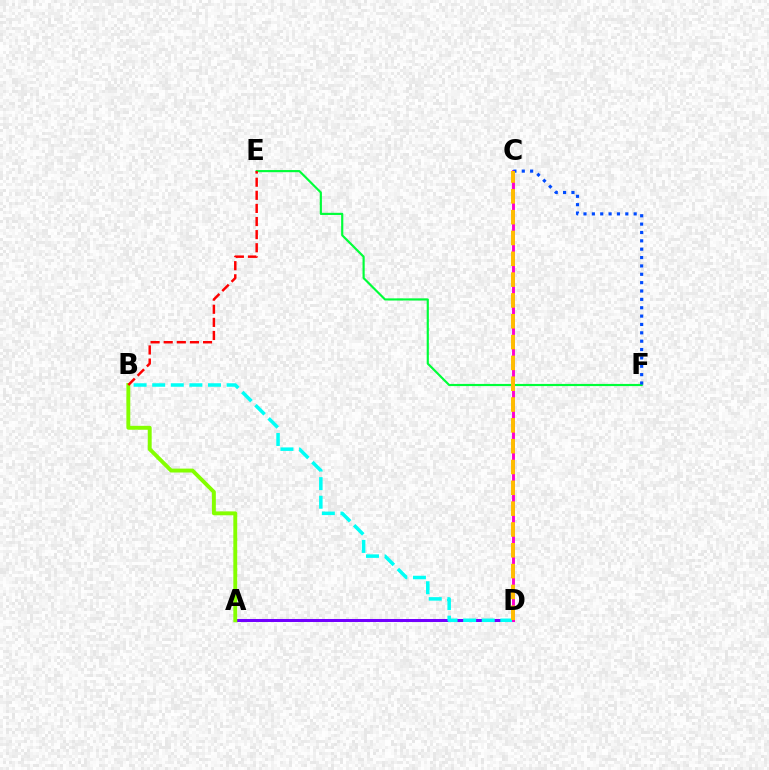{('A', 'D'): [{'color': '#7200ff', 'line_style': 'solid', 'thickness': 2.17}], ('B', 'D'): [{'color': '#00fff6', 'line_style': 'dashed', 'thickness': 2.53}], ('E', 'F'): [{'color': '#00ff39', 'line_style': 'solid', 'thickness': 1.56}], ('A', 'B'): [{'color': '#84ff00', 'line_style': 'solid', 'thickness': 2.81}], ('C', 'D'): [{'color': '#ff00cf', 'line_style': 'solid', 'thickness': 2.1}, {'color': '#ffbd00', 'line_style': 'dashed', 'thickness': 2.83}], ('C', 'F'): [{'color': '#004bff', 'line_style': 'dotted', 'thickness': 2.27}], ('B', 'E'): [{'color': '#ff0000', 'line_style': 'dashed', 'thickness': 1.78}]}